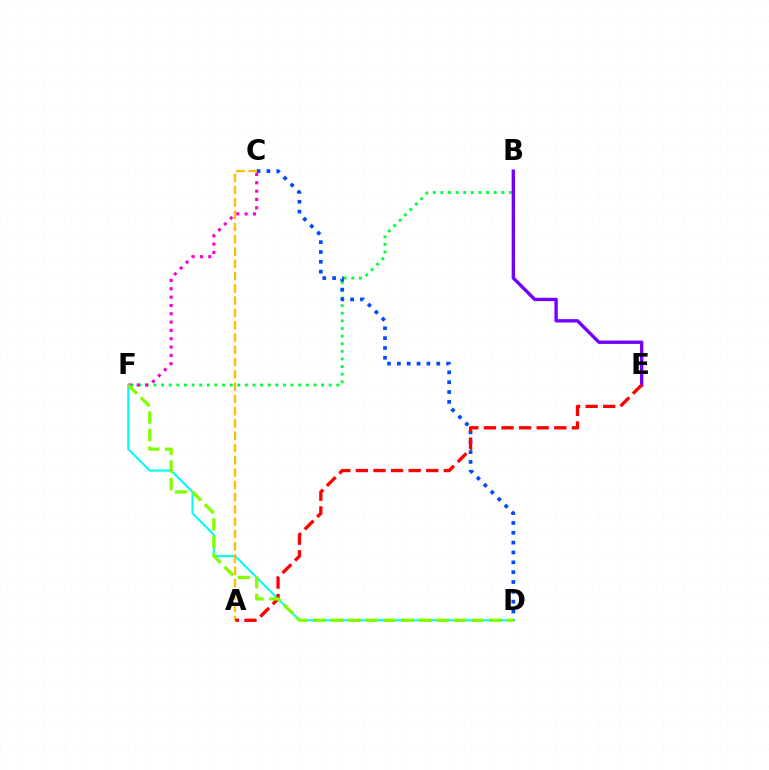{('D', 'F'): [{'color': '#00fff6', 'line_style': 'solid', 'thickness': 1.53}, {'color': '#84ff00', 'line_style': 'dashed', 'thickness': 2.39}], ('B', 'F'): [{'color': '#00ff39', 'line_style': 'dotted', 'thickness': 2.07}], ('B', 'E'): [{'color': '#7200ff', 'line_style': 'solid', 'thickness': 2.42}], ('C', 'D'): [{'color': '#004bff', 'line_style': 'dotted', 'thickness': 2.67}], ('A', 'C'): [{'color': '#ffbd00', 'line_style': 'dashed', 'thickness': 1.67}], ('A', 'E'): [{'color': '#ff0000', 'line_style': 'dashed', 'thickness': 2.39}], ('C', 'F'): [{'color': '#ff00cf', 'line_style': 'dotted', 'thickness': 2.26}]}